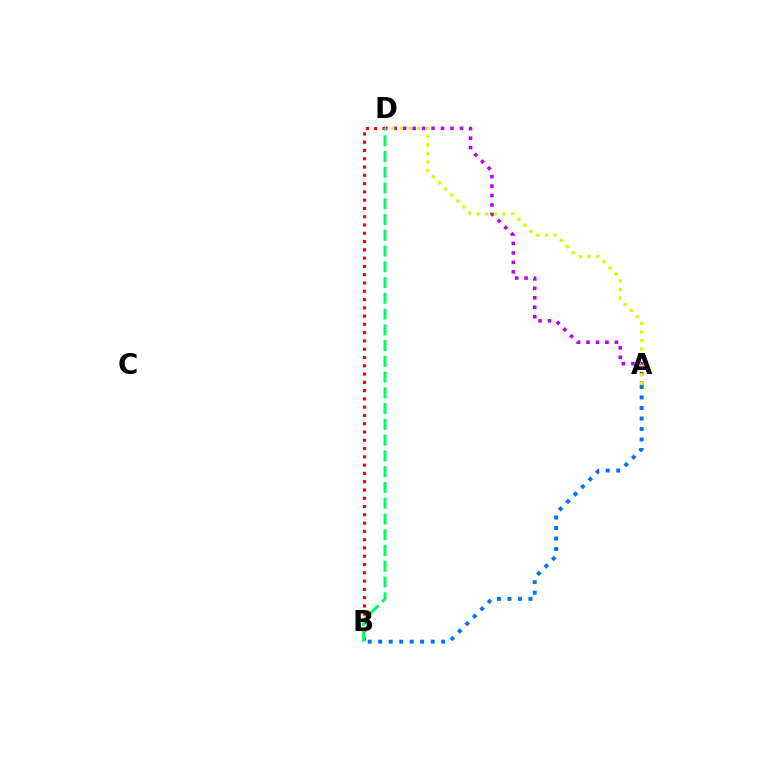{('A', 'D'): [{'color': '#b900ff', 'line_style': 'dotted', 'thickness': 2.57}, {'color': '#d1ff00', 'line_style': 'dotted', 'thickness': 2.33}], ('B', 'D'): [{'color': '#ff0000', 'line_style': 'dotted', 'thickness': 2.25}, {'color': '#00ff5c', 'line_style': 'dashed', 'thickness': 2.14}], ('A', 'B'): [{'color': '#0074ff', 'line_style': 'dotted', 'thickness': 2.85}]}